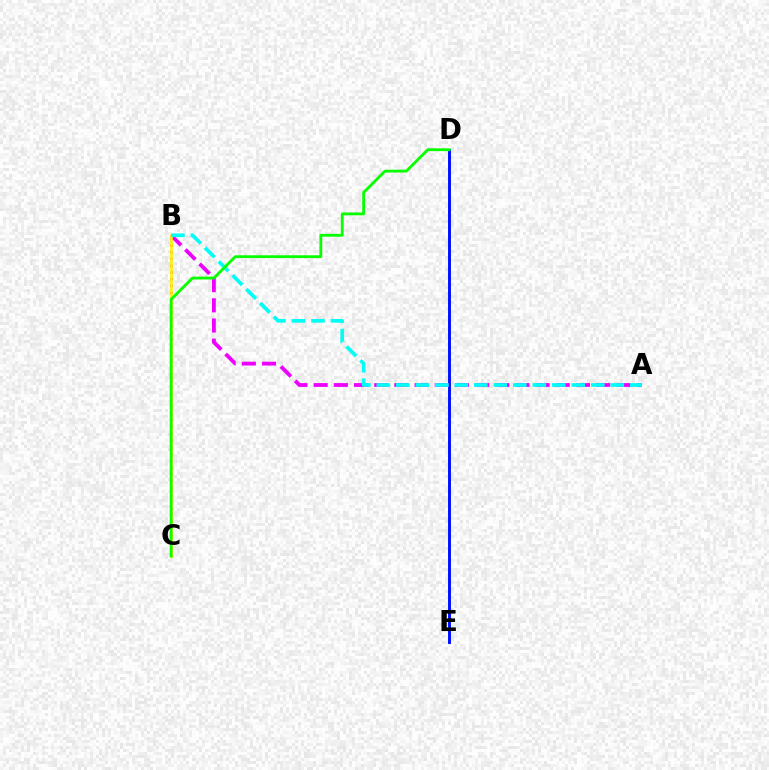{('B', 'C'): [{'color': '#ff0000', 'line_style': 'dotted', 'thickness': 1.83}, {'color': '#fcf500', 'line_style': 'solid', 'thickness': 1.88}], ('D', 'E'): [{'color': '#0010ff', 'line_style': 'solid', 'thickness': 2.12}], ('A', 'B'): [{'color': '#ee00ff', 'line_style': 'dashed', 'thickness': 2.74}, {'color': '#00fff6', 'line_style': 'dashed', 'thickness': 2.65}], ('C', 'D'): [{'color': '#08ff00', 'line_style': 'solid', 'thickness': 2.03}]}